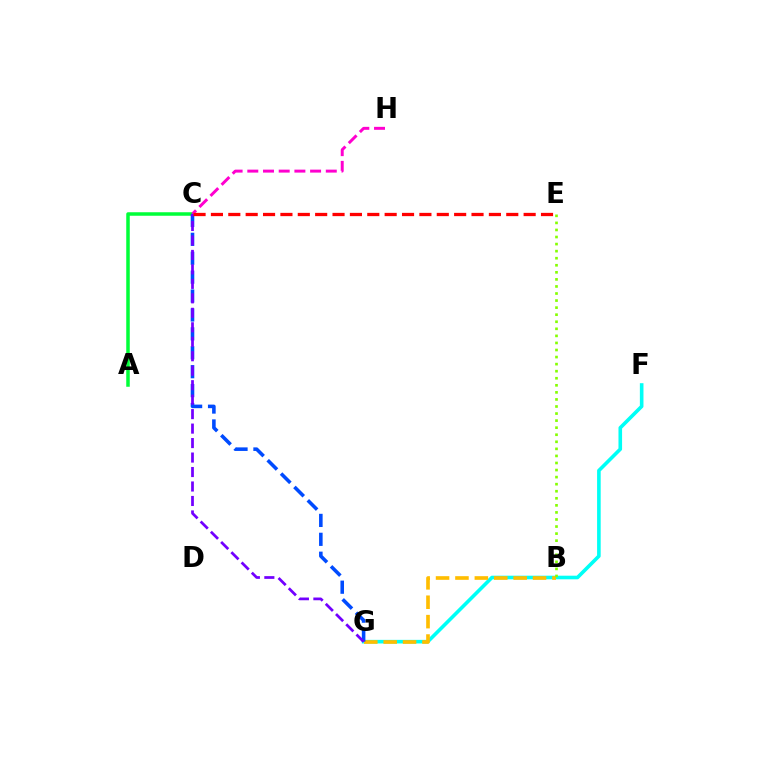{('A', 'C'): [{'color': '#00ff39', 'line_style': 'solid', 'thickness': 2.53}], ('F', 'G'): [{'color': '#00fff6', 'line_style': 'solid', 'thickness': 2.6}], ('B', 'G'): [{'color': '#ffbd00', 'line_style': 'dashed', 'thickness': 2.64}], ('C', 'G'): [{'color': '#004bff', 'line_style': 'dashed', 'thickness': 2.57}, {'color': '#7200ff', 'line_style': 'dashed', 'thickness': 1.97}], ('B', 'E'): [{'color': '#84ff00', 'line_style': 'dotted', 'thickness': 1.92}], ('C', 'H'): [{'color': '#ff00cf', 'line_style': 'dashed', 'thickness': 2.13}], ('C', 'E'): [{'color': '#ff0000', 'line_style': 'dashed', 'thickness': 2.36}]}